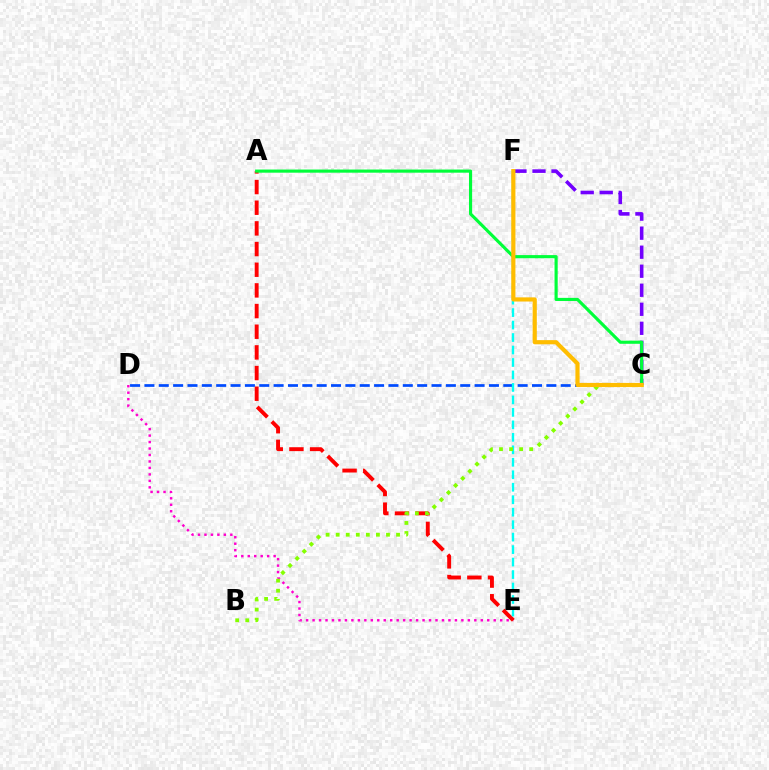{('D', 'E'): [{'color': '#ff00cf', 'line_style': 'dotted', 'thickness': 1.76}], ('A', 'E'): [{'color': '#ff0000', 'line_style': 'dashed', 'thickness': 2.81}], ('C', 'F'): [{'color': '#7200ff', 'line_style': 'dashed', 'thickness': 2.58}, {'color': '#ffbd00', 'line_style': 'solid', 'thickness': 3.0}], ('C', 'D'): [{'color': '#004bff', 'line_style': 'dashed', 'thickness': 1.95}], ('E', 'F'): [{'color': '#00fff6', 'line_style': 'dashed', 'thickness': 1.69}], ('A', 'C'): [{'color': '#00ff39', 'line_style': 'solid', 'thickness': 2.26}], ('B', 'C'): [{'color': '#84ff00', 'line_style': 'dotted', 'thickness': 2.73}]}